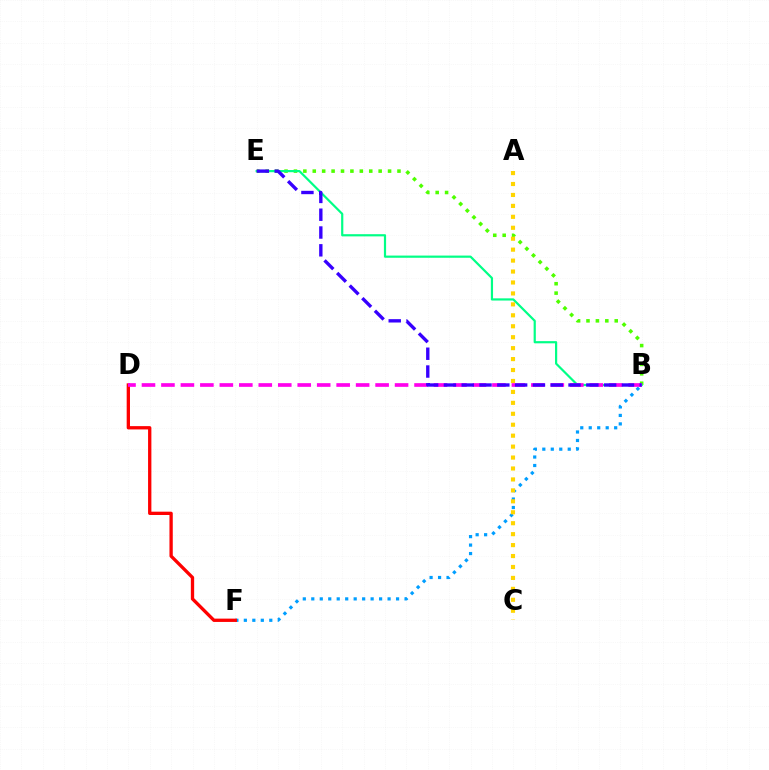{('B', 'E'): [{'color': '#4fff00', 'line_style': 'dotted', 'thickness': 2.56}, {'color': '#00ff86', 'line_style': 'solid', 'thickness': 1.58}, {'color': '#3700ff', 'line_style': 'dashed', 'thickness': 2.42}], ('B', 'F'): [{'color': '#009eff', 'line_style': 'dotted', 'thickness': 2.3}], ('D', 'F'): [{'color': '#ff0000', 'line_style': 'solid', 'thickness': 2.38}], ('B', 'D'): [{'color': '#ff00ed', 'line_style': 'dashed', 'thickness': 2.64}], ('A', 'C'): [{'color': '#ffd500', 'line_style': 'dotted', 'thickness': 2.97}]}